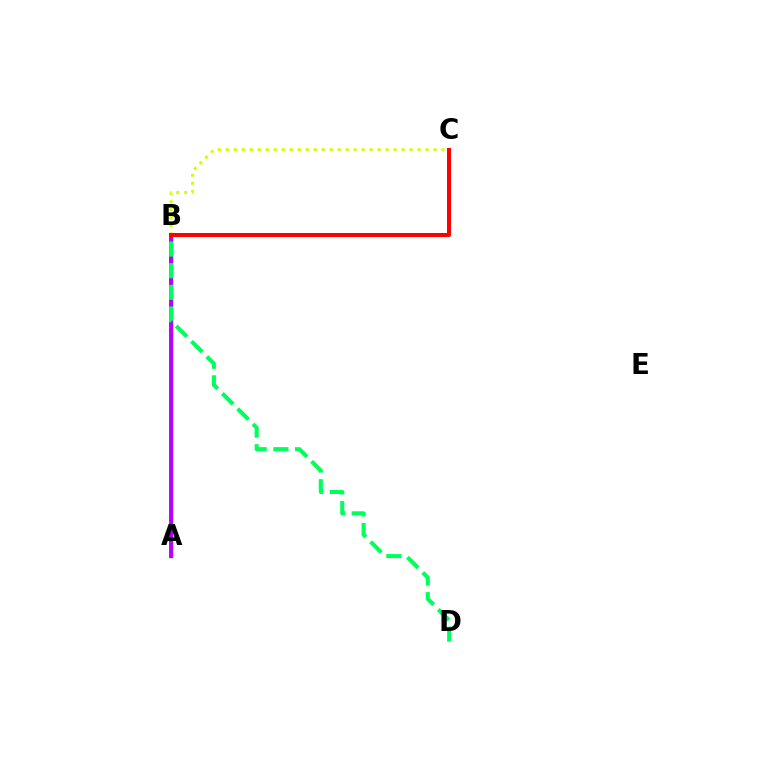{('B', 'C'): [{'color': '#d1ff00', 'line_style': 'dotted', 'thickness': 2.17}, {'color': '#ff0000', 'line_style': 'solid', 'thickness': 2.89}], ('A', 'B'): [{'color': '#0074ff', 'line_style': 'solid', 'thickness': 2.49}, {'color': '#b900ff', 'line_style': 'solid', 'thickness': 2.79}], ('B', 'D'): [{'color': '#00ff5c', 'line_style': 'dashed', 'thickness': 2.94}]}